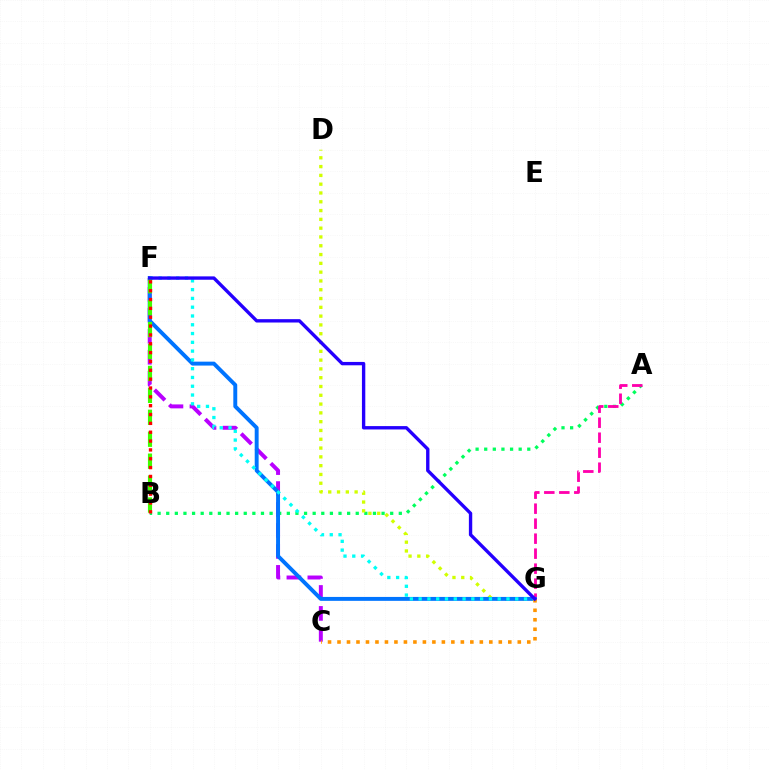{('A', 'B'): [{'color': '#00ff5c', 'line_style': 'dotted', 'thickness': 2.34}], ('A', 'G'): [{'color': '#ff00ac', 'line_style': 'dashed', 'thickness': 2.04}], ('D', 'G'): [{'color': '#d1ff00', 'line_style': 'dotted', 'thickness': 2.39}], ('C', 'F'): [{'color': '#b900ff', 'line_style': 'dashed', 'thickness': 2.85}], ('F', 'G'): [{'color': '#0074ff', 'line_style': 'solid', 'thickness': 2.82}, {'color': '#00fff6', 'line_style': 'dotted', 'thickness': 2.39}, {'color': '#2500ff', 'line_style': 'solid', 'thickness': 2.42}], ('C', 'G'): [{'color': '#ff9400', 'line_style': 'dotted', 'thickness': 2.58}], ('B', 'F'): [{'color': '#3dff00', 'line_style': 'dashed', 'thickness': 2.98}, {'color': '#ff0000', 'line_style': 'dotted', 'thickness': 2.4}]}